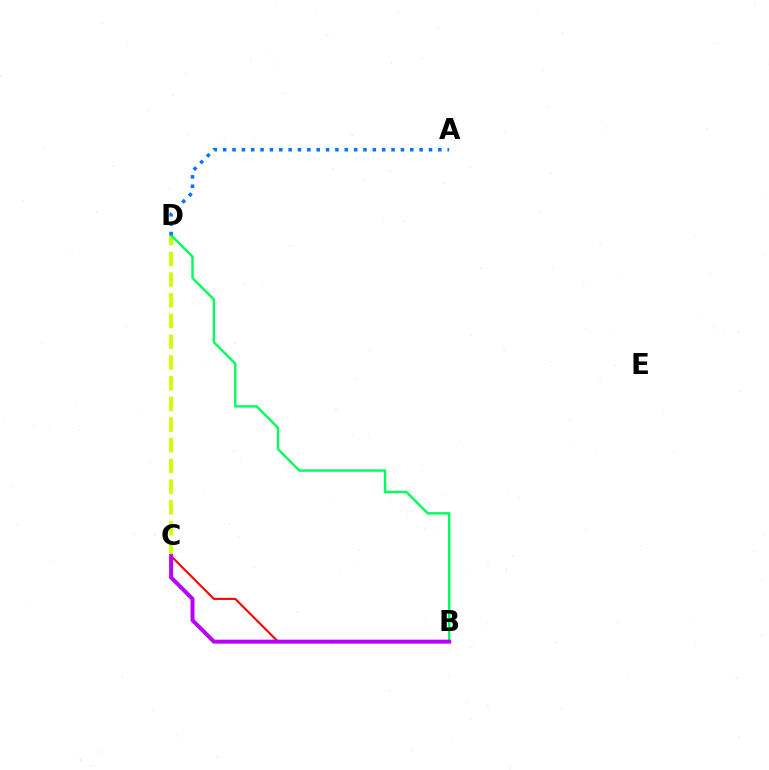{('B', 'C'): [{'color': '#ff0000', 'line_style': 'solid', 'thickness': 1.52}, {'color': '#b900ff', 'line_style': 'solid', 'thickness': 2.87}], ('C', 'D'): [{'color': '#d1ff00', 'line_style': 'dashed', 'thickness': 2.81}], ('B', 'D'): [{'color': '#00ff5c', 'line_style': 'solid', 'thickness': 1.73}], ('A', 'D'): [{'color': '#0074ff', 'line_style': 'dotted', 'thickness': 2.54}]}